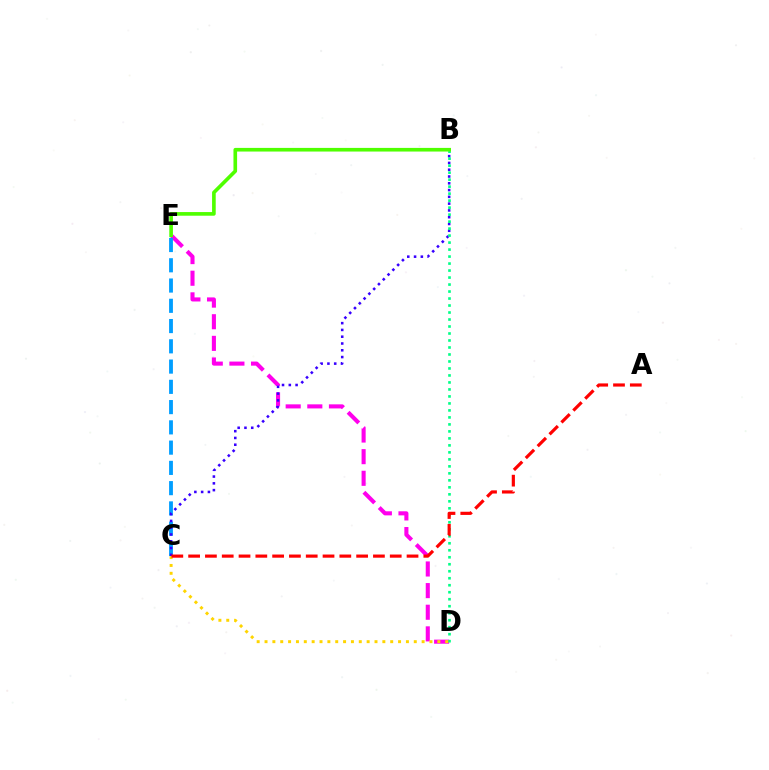{('D', 'E'): [{'color': '#ff00ed', 'line_style': 'dashed', 'thickness': 2.94}], ('C', 'E'): [{'color': '#009eff', 'line_style': 'dashed', 'thickness': 2.75}], ('B', 'C'): [{'color': '#3700ff', 'line_style': 'dotted', 'thickness': 1.84}], ('B', 'D'): [{'color': '#00ff86', 'line_style': 'dotted', 'thickness': 1.9}], ('C', 'D'): [{'color': '#ffd500', 'line_style': 'dotted', 'thickness': 2.13}], ('B', 'E'): [{'color': '#4fff00', 'line_style': 'solid', 'thickness': 2.62}], ('A', 'C'): [{'color': '#ff0000', 'line_style': 'dashed', 'thickness': 2.28}]}